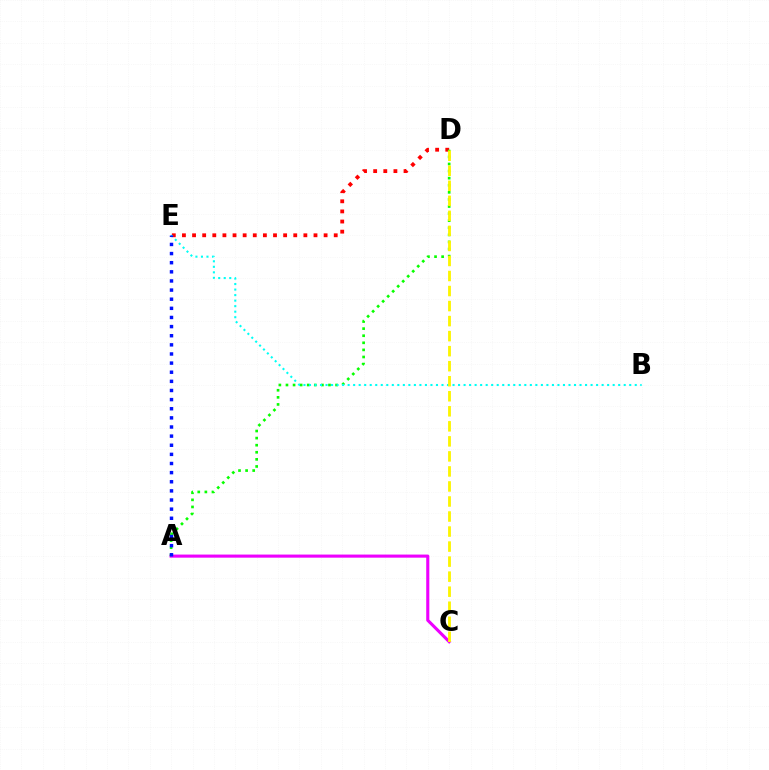{('A', 'C'): [{'color': '#ee00ff', 'line_style': 'solid', 'thickness': 2.23}], ('D', 'E'): [{'color': '#ff0000', 'line_style': 'dotted', 'thickness': 2.75}], ('A', 'D'): [{'color': '#08ff00', 'line_style': 'dotted', 'thickness': 1.93}], ('B', 'E'): [{'color': '#00fff6', 'line_style': 'dotted', 'thickness': 1.5}], ('A', 'E'): [{'color': '#0010ff', 'line_style': 'dotted', 'thickness': 2.48}], ('C', 'D'): [{'color': '#fcf500', 'line_style': 'dashed', 'thickness': 2.04}]}